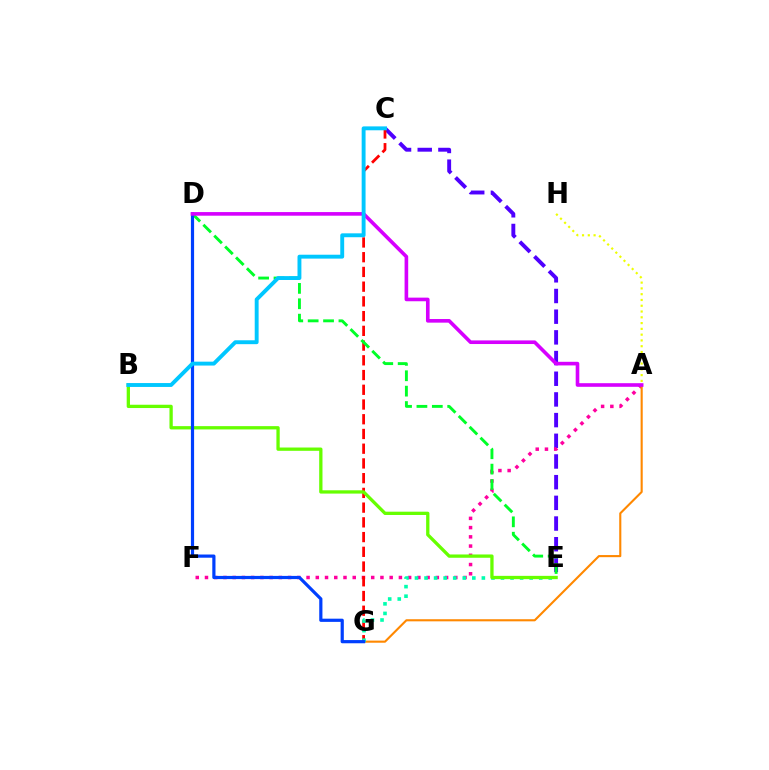{('C', 'E'): [{'color': '#4f00ff', 'line_style': 'dashed', 'thickness': 2.81}], ('A', 'F'): [{'color': '#ff00a0', 'line_style': 'dotted', 'thickness': 2.51}], ('A', 'H'): [{'color': '#eeff00', 'line_style': 'dotted', 'thickness': 1.57}], ('C', 'G'): [{'color': '#ff0000', 'line_style': 'dashed', 'thickness': 2.0}], ('A', 'G'): [{'color': '#ff8800', 'line_style': 'solid', 'thickness': 1.52}], ('E', 'G'): [{'color': '#00ffaf', 'line_style': 'dotted', 'thickness': 2.6}], ('D', 'E'): [{'color': '#00ff27', 'line_style': 'dashed', 'thickness': 2.09}], ('B', 'E'): [{'color': '#66ff00', 'line_style': 'solid', 'thickness': 2.37}], ('D', 'G'): [{'color': '#003fff', 'line_style': 'solid', 'thickness': 2.3}], ('A', 'D'): [{'color': '#d600ff', 'line_style': 'solid', 'thickness': 2.61}], ('B', 'C'): [{'color': '#00c7ff', 'line_style': 'solid', 'thickness': 2.8}]}